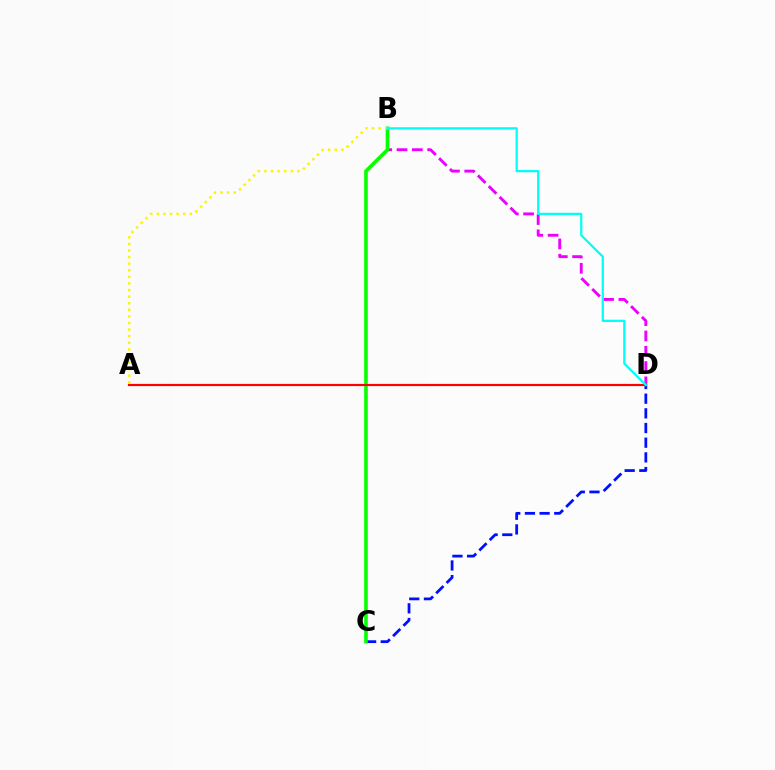{('C', 'D'): [{'color': '#0010ff', 'line_style': 'dashed', 'thickness': 1.99}], ('B', 'D'): [{'color': '#ee00ff', 'line_style': 'dashed', 'thickness': 2.08}, {'color': '#00fff6', 'line_style': 'solid', 'thickness': 1.61}], ('B', 'C'): [{'color': '#08ff00', 'line_style': 'solid', 'thickness': 2.61}], ('A', 'B'): [{'color': '#fcf500', 'line_style': 'dotted', 'thickness': 1.79}], ('A', 'D'): [{'color': '#ff0000', 'line_style': 'solid', 'thickness': 1.58}]}